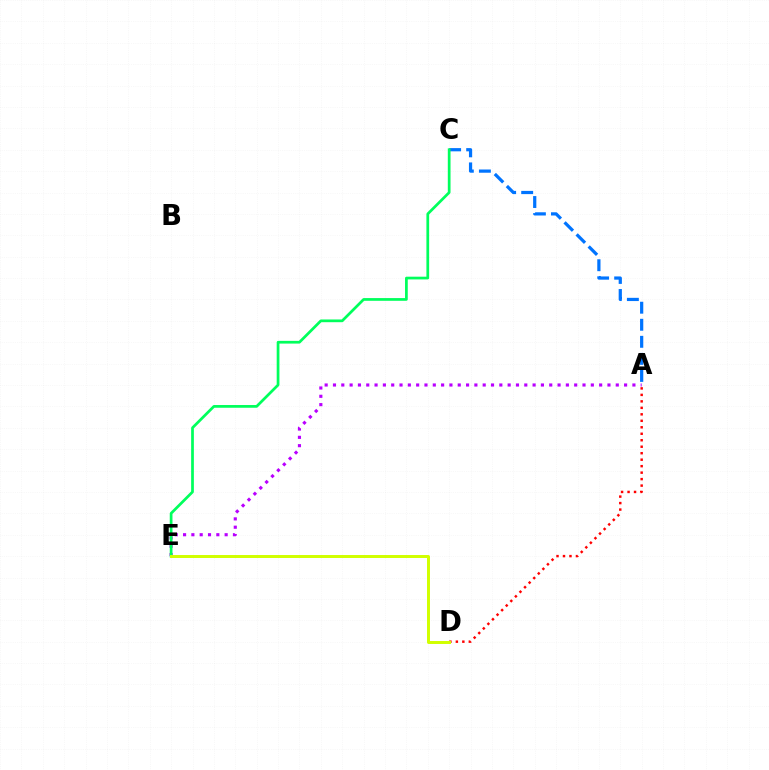{('A', 'C'): [{'color': '#0074ff', 'line_style': 'dashed', 'thickness': 2.32}], ('A', 'D'): [{'color': '#ff0000', 'line_style': 'dotted', 'thickness': 1.76}], ('A', 'E'): [{'color': '#b900ff', 'line_style': 'dotted', 'thickness': 2.26}], ('C', 'E'): [{'color': '#00ff5c', 'line_style': 'solid', 'thickness': 1.96}], ('D', 'E'): [{'color': '#d1ff00', 'line_style': 'solid', 'thickness': 2.14}]}